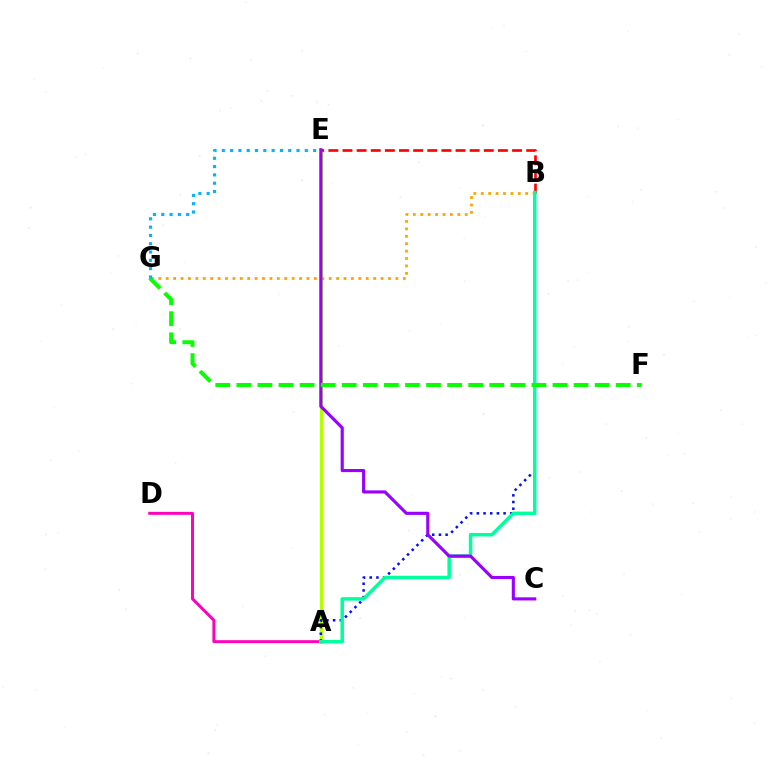{('A', 'E'): [{'color': '#b3ff00', 'line_style': 'solid', 'thickness': 2.41}], ('B', 'E'): [{'color': '#ff0000', 'line_style': 'dashed', 'thickness': 1.92}], ('B', 'G'): [{'color': '#ffa500', 'line_style': 'dotted', 'thickness': 2.01}], ('A', 'D'): [{'color': '#ff00bd', 'line_style': 'solid', 'thickness': 2.13}], ('A', 'B'): [{'color': '#0010ff', 'line_style': 'dotted', 'thickness': 1.82}, {'color': '#00ff9d', 'line_style': 'solid', 'thickness': 2.52}], ('C', 'E'): [{'color': '#9b00ff', 'line_style': 'solid', 'thickness': 2.25}], ('F', 'G'): [{'color': '#08ff00', 'line_style': 'dashed', 'thickness': 2.86}], ('E', 'G'): [{'color': '#00b5ff', 'line_style': 'dotted', 'thickness': 2.26}]}